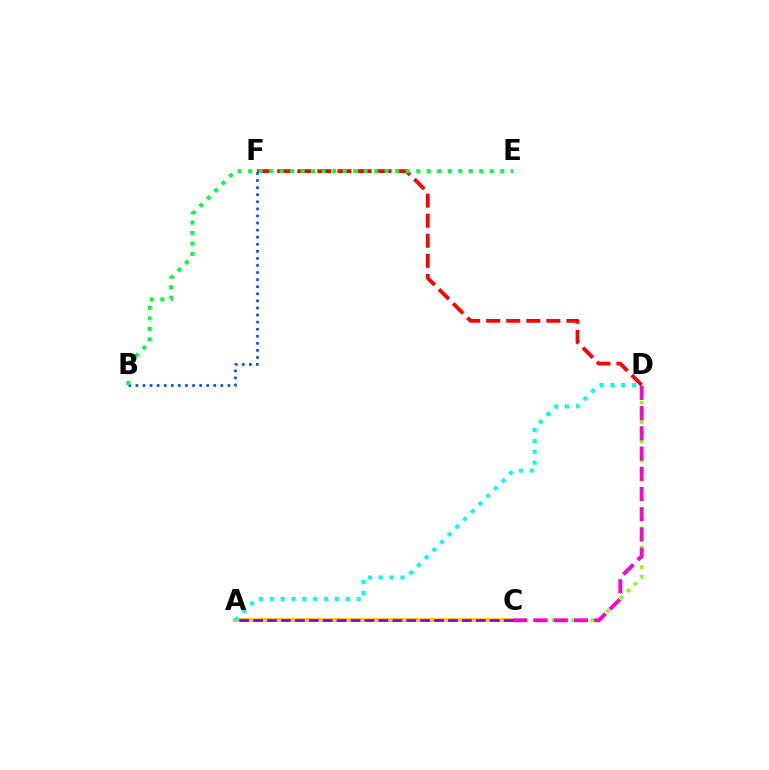{('A', 'C'): [{'color': '#ffbd00', 'line_style': 'solid', 'thickness': 2.69}, {'color': '#7200ff', 'line_style': 'dashed', 'thickness': 1.89}], ('C', 'D'): [{'color': '#84ff00', 'line_style': 'dotted', 'thickness': 2.63}, {'color': '#ff00cf', 'line_style': 'dashed', 'thickness': 2.75}], ('A', 'D'): [{'color': '#00fff6', 'line_style': 'dotted', 'thickness': 2.95}], ('D', 'F'): [{'color': '#ff0000', 'line_style': 'dashed', 'thickness': 2.73}], ('B', 'F'): [{'color': '#004bff', 'line_style': 'dotted', 'thickness': 1.92}], ('B', 'E'): [{'color': '#00ff39', 'line_style': 'dotted', 'thickness': 2.85}]}